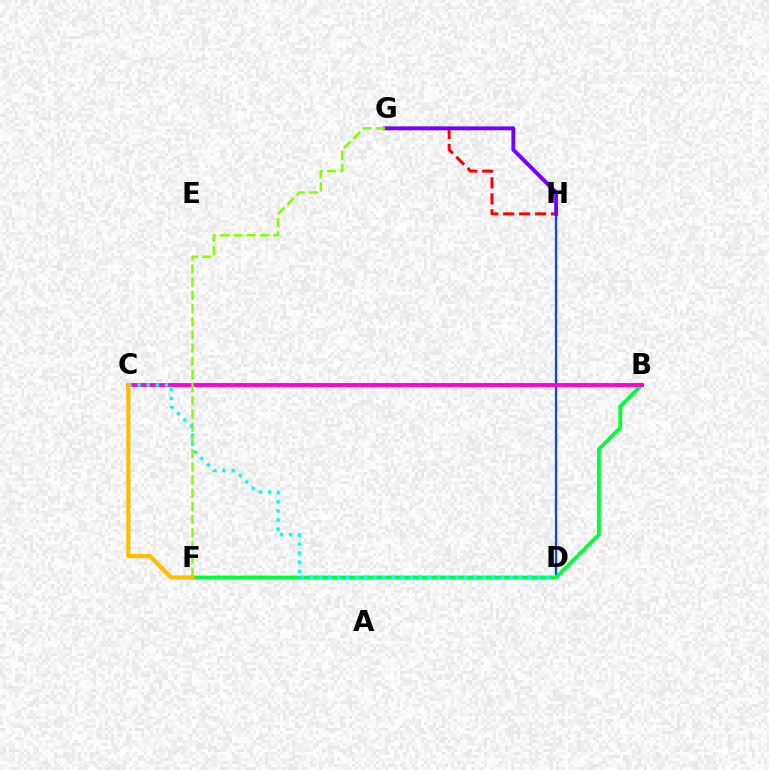{('D', 'H'): [{'color': '#004bff', 'line_style': 'solid', 'thickness': 1.65}], ('B', 'F'): [{'color': '#00ff39', 'line_style': 'solid', 'thickness': 2.74}], ('B', 'C'): [{'color': '#ff00cf', 'line_style': 'solid', 'thickness': 2.78}], ('G', 'H'): [{'color': '#ff0000', 'line_style': 'dashed', 'thickness': 2.16}, {'color': '#7200ff', 'line_style': 'solid', 'thickness': 2.79}], ('F', 'G'): [{'color': '#84ff00', 'line_style': 'dashed', 'thickness': 1.79}], ('C', 'D'): [{'color': '#00fff6', 'line_style': 'dotted', 'thickness': 2.47}], ('C', 'F'): [{'color': '#ffbd00', 'line_style': 'solid', 'thickness': 2.98}]}